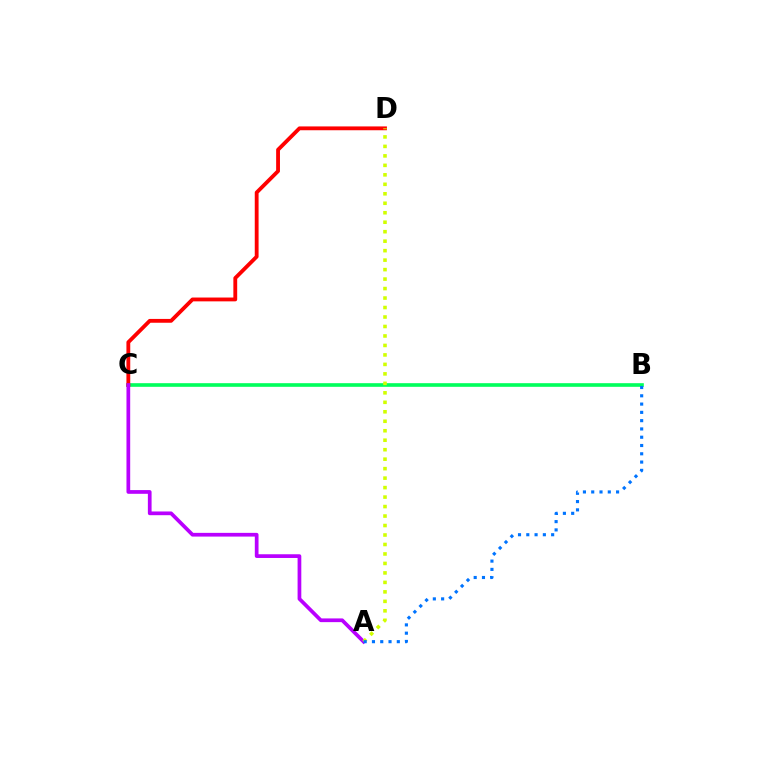{('B', 'C'): [{'color': '#00ff5c', 'line_style': 'solid', 'thickness': 2.61}], ('C', 'D'): [{'color': '#ff0000', 'line_style': 'solid', 'thickness': 2.76}], ('A', 'C'): [{'color': '#b900ff', 'line_style': 'solid', 'thickness': 2.68}], ('A', 'D'): [{'color': '#d1ff00', 'line_style': 'dotted', 'thickness': 2.58}], ('A', 'B'): [{'color': '#0074ff', 'line_style': 'dotted', 'thickness': 2.25}]}